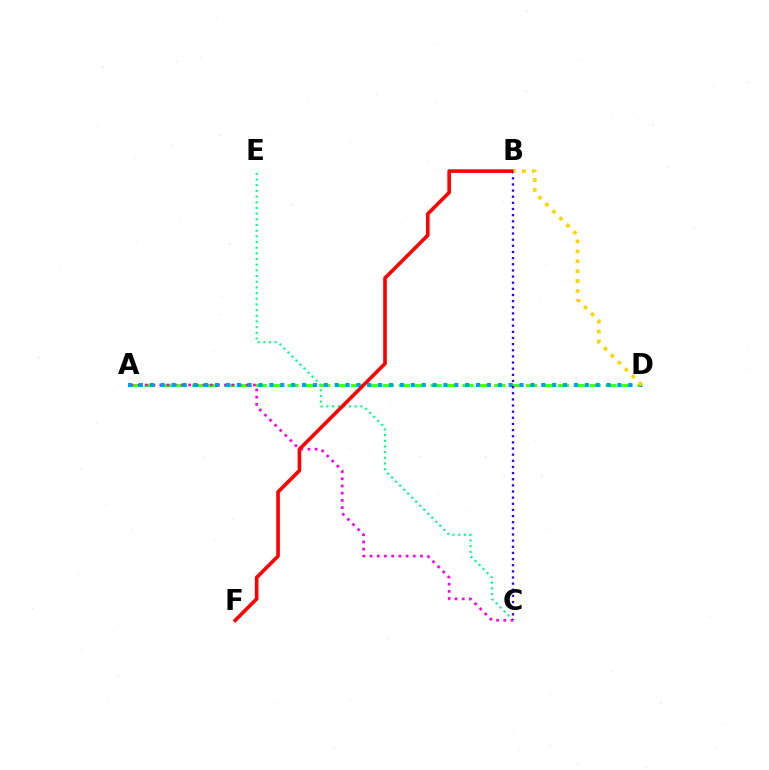{('A', 'D'): [{'color': '#4fff00', 'line_style': 'dashed', 'thickness': 2.16}, {'color': '#009eff', 'line_style': 'dotted', 'thickness': 2.95}], ('C', 'E'): [{'color': '#00ff86', 'line_style': 'dotted', 'thickness': 1.54}], ('A', 'C'): [{'color': '#ff00ed', 'line_style': 'dotted', 'thickness': 1.96}], ('B', 'F'): [{'color': '#ff0000', 'line_style': 'solid', 'thickness': 2.6}], ('B', 'C'): [{'color': '#3700ff', 'line_style': 'dotted', 'thickness': 1.67}], ('B', 'D'): [{'color': '#ffd500', 'line_style': 'dotted', 'thickness': 2.69}]}